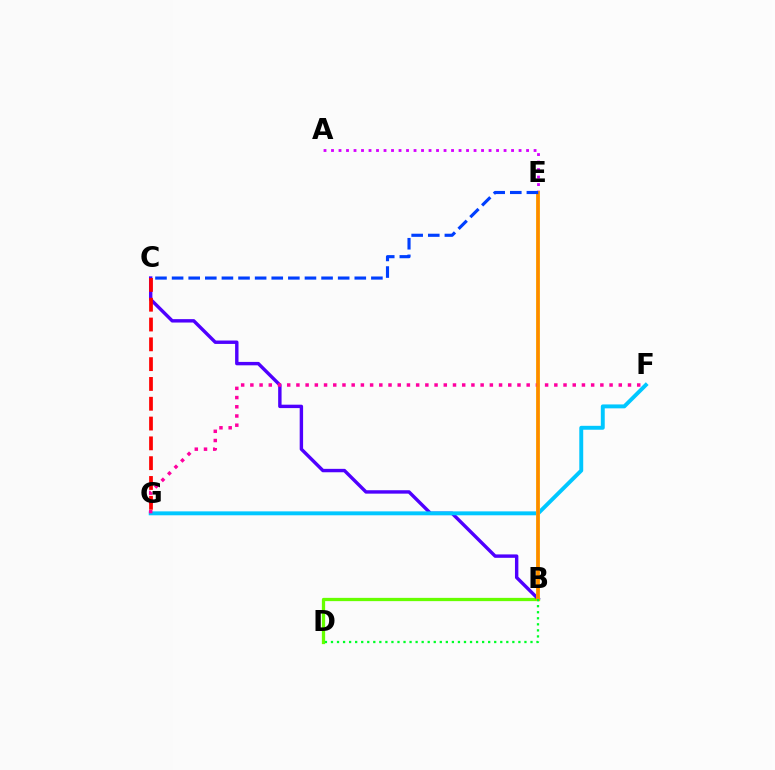{('B', 'E'): [{'color': '#00ffaf', 'line_style': 'dashed', 'thickness': 1.67}, {'color': '#eeff00', 'line_style': 'solid', 'thickness': 2.65}, {'color': '#ff8800', 'line_style': 'solid', 'thickness': 2.56}], ('A', 'E'): [{'color': '#d600ff', 'line_style': 'dotted', 'thickness': 2.04}], ('B', 'D'): [{'color': '#66ff00', 'line_style': 'solid', 'thickness': 2.35}, {'color': '#00ff27', 'line_style': 'dotted', 'thickness': 1.64}], ('B', 'C'): [{'color': '#4f00ff', 'line_style': 'solid', 'thickness': 2.45}], ('F', 'G'): [{'color': '#00c7ff', 'line_style': 'solid', 'thickness': 2.82}, {'color': '#ff00a0', 'line_style': 'dotted', 'thickness': 2.5}], ('C', 'G'): [{'color': '#ff0000', 'line_style': 'dashed', 'thickness': 2.69}], ('C', 'E'): [{'color': '#003fff', 'line_style': 'dashed', 'thickness': 2.26}]}